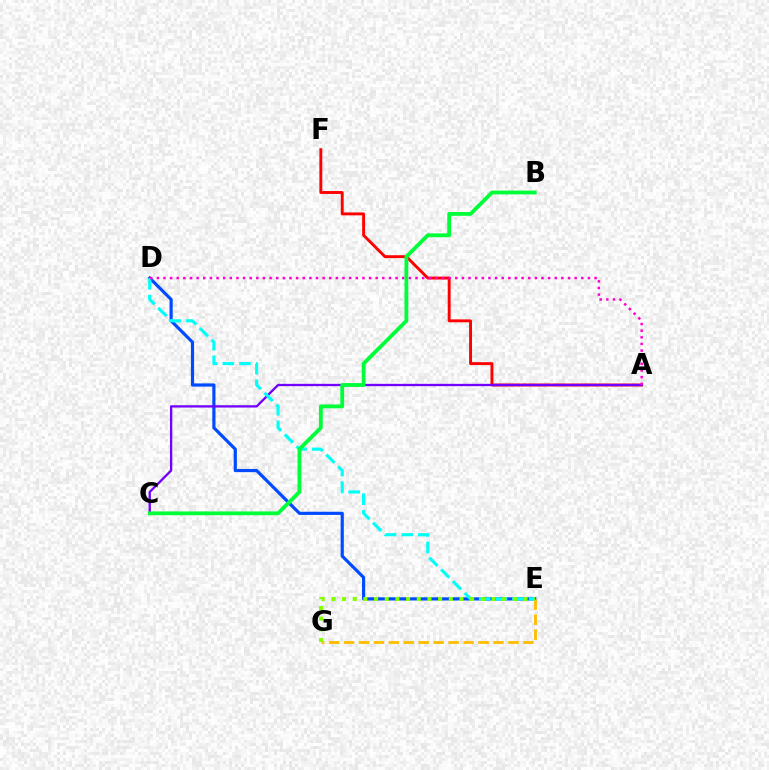{('A', 'F'): [{'color': '#ff0000', 'line_style': 'solid', 'thickness': 2.09}], ('D', 'E'): [{'color': '#004bff', 'line_style': 'solid', 'thickness': 2.29}, {'color': '#00fff6', 'line_style': 'dashed', 'thickness': 2.26}], ('E', 'G'): [{'color': '#ffbd00', 'line_style': 'dashed', 'thickness': 2.03}, {'color': '#84ff00', 'line_style': 'dotted', 'thickness': 2.9}], ('A', 'C'): [{'color': '#7200ff', 'line_style': 'solid', 'thickness': 1.66}], ('A', 'D'): [{'color': '#ff00cf', 'line_style': 'dotted', 'thickness': 1.8}], ('B', 'C'): [{'color': '#00ff39', 'line_style': 'solid', 'thickness': 2.75}]}